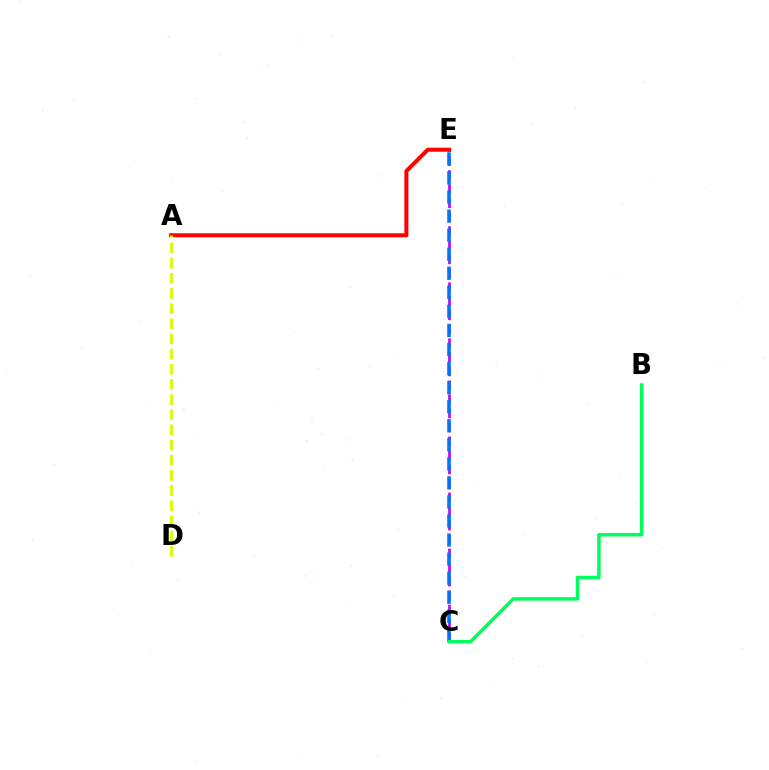{('C', 'E'): [{'color': '#b900ff', 'line_style': 'dashed', 'thickness': 1.9}, {'color': '#0074ff', 'line_style': 'dashed', 'thickness': 2.59}], ('A', 'E'): [{'color': '#ff0000', 'line_style': 'solid', 'thickness': 2.9}], ('B', 'C'): [{'color': '#00ff5c', 'line_style': 'solid', 'thickness': 2.53}], ('A', 'D'): [{'color': '#d1ff00', 'line_style': 'dashed', 'thickness': 2.06}]}